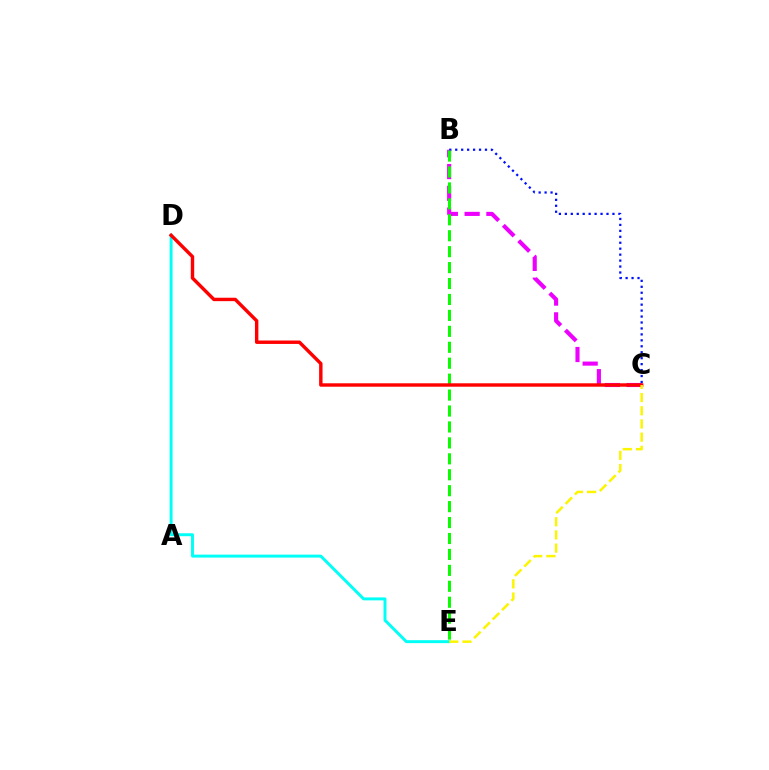{('D', 'E'): [{'color': '#00fff6', 'line_style': 'solid', 'thickness': 2.12}], ('B', 'C'): [{'color': '#ee00ff', 'line_style': 'dashed', 'thickness': 2.96}, {'color': '#0010ff', 'line_style': 'dotted', 'thickness': 1.62}], ('B', 'E'): [{'color': '#08ff00', 'line_style': 'dashed', 'thickness': 2.16}], ('C', 'D'): [{'color': '#ff0000', 'line_style': 'solid', 'thickness': 2.46}], ('C', 'E'): [{'color': '#fcf500', 'line_style': 'dashed', 'thickness': 1.79}]}